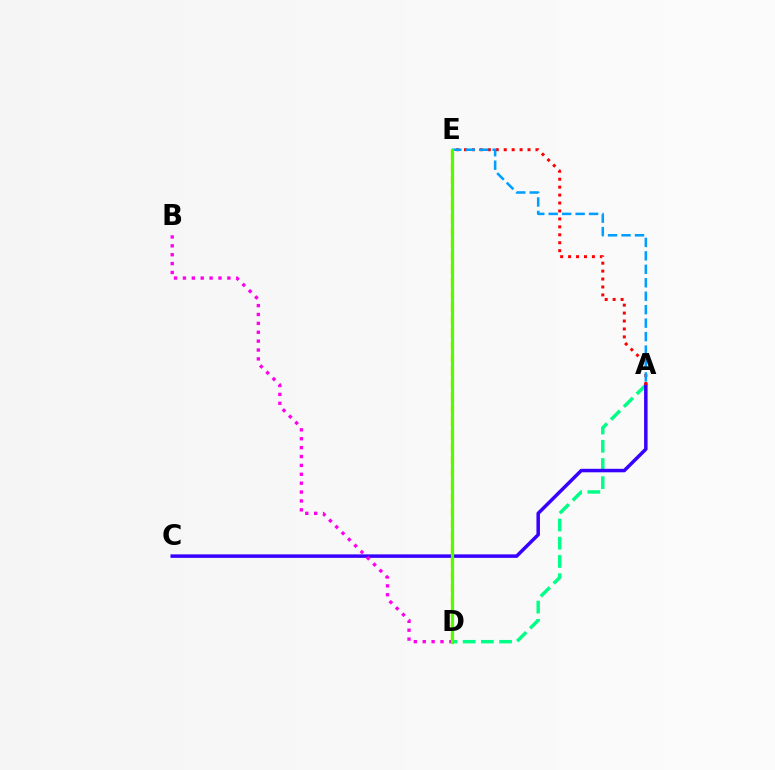{('A', 'D'): [{'color': '#00ff86', 'line_style': 'dashed', 'thickness': 2.47}], ('A', 'C'): [{'color': '#3700ff', 'line_style': 'solid', 'thickness': 2.51}], ('A', 'E'): [{'color': '#ff0000', 'line_style': 'dotted', 'thickness': 2.16}, {'color': '#009eff', 'line_style': 'dashed', 'thickness': 1.83}], ('D', 'E'): [{'color': '#ffd500', 'line_style': 'dashed', 'thickness': 1.73}, {'color': '#4fff00', 'line_style': 'solid', 'thickness': 2.3}], ('B', 'D'): [{'color': '#ff00ed', 'line_style': 'dotted', 'thickness': 2.41}]}